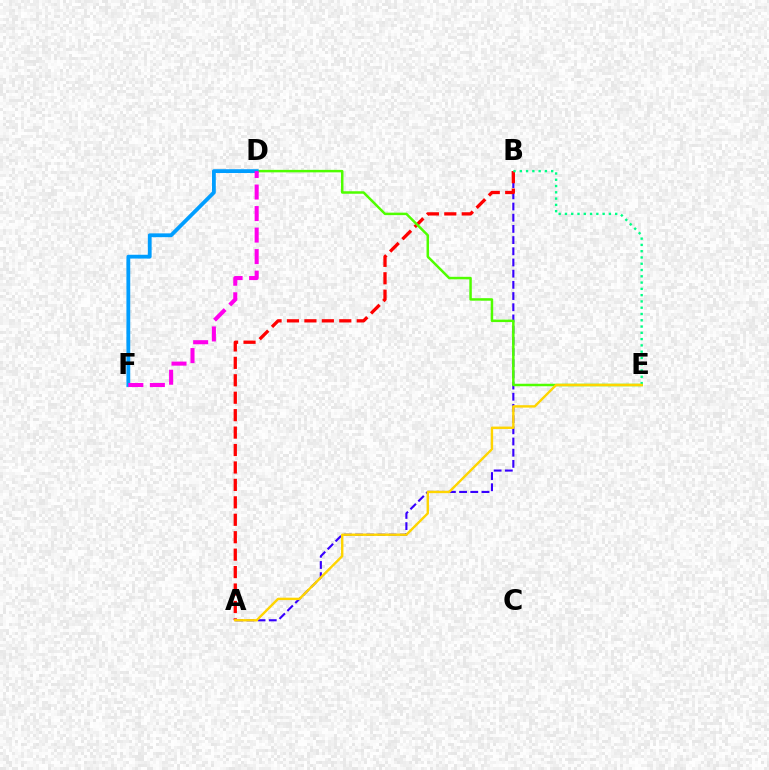{('A', 'B'): [{'color': '#3700ff', 'line_style': 'dashed', 'thickness': 1.52}, {'color': '#ff0000', 'line_style': 'dashed', 'thickness': 2.37}], ('D', 'E'): [{'color': '#4fff00', 'line_style': 'solid', 'thickness': 1.79}], ('D', 'F'): [{'color': '#009eff', 'line_style': 'solid', 'thickness': 2.74}, {'color': '#ff00ed', 'line_style': 'dashed', 'thickness': 2.92}], ('B', 'E'): [{'color': '#00ff86', 'line_style': 'dotted', 'thickness': 1.71}], ('A', 'E'): [{'color': '#ffd500', 'line_style': 'solid', 'thickness': 1.73}]}